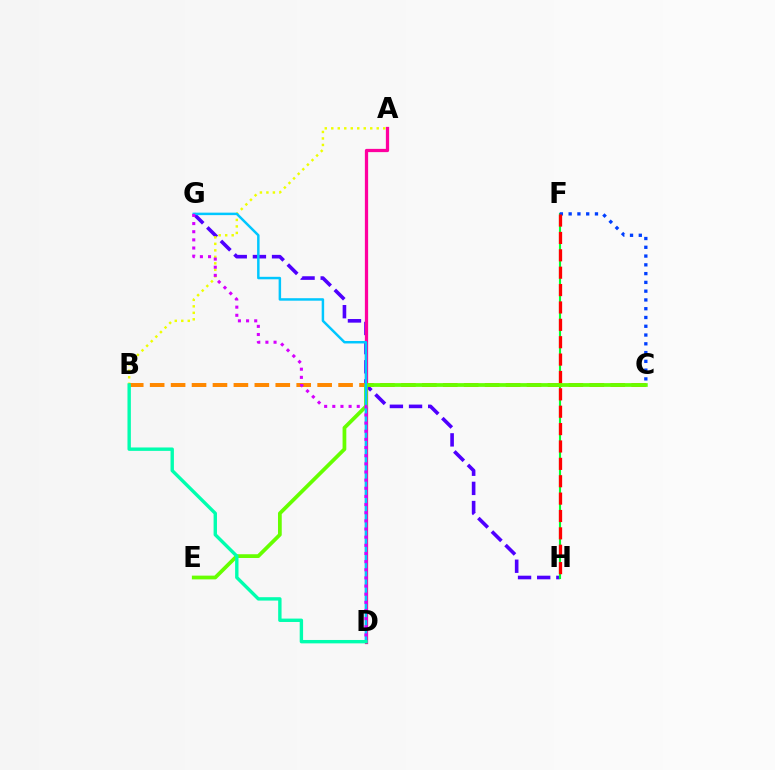{('G', 'H'): [{'color': '#4f00ff', 'line_style': 'dashed', 'thickness': 2.6}], ('F', 'H'): [{'color': '#00ff27', 'line_style': 'solid', 'thickness': 1.53}, {'color': '#ff0000', 'line_style': 'dashed', 'thickness': 2.36}], ('A', 'B'): [{'color': '#eeff00', 'line_style': 'dotted', 'thickness': 1.76}], ('B', 'C'): [{'color': '#ff8800', 'line_style': 'dashed', 'thickness': 2.84}], ('A', 'D'): [{'color': '#ff00a0', 'line_style': 'solid', 'thickness': 2.34}], ('C', 'F'): [{'color': '#003fff', 'line_style': 'dotted', 'thickness': 2.38}], ('C', 'E'): [{'color': '#66ff00', 'line_style': 'solid', 'thickness': 2.7}], ('D', 'G'): [{'color': '#00c7ff', 'line_style': 'solid', 'thickness': 1.78}, {'color': '#d600ff', 'line_style': 'dotted', 'thickness': 2.21}], ('B', 'D'): [{'color': '#00ffaf', 'line_style': 'solid', 'thickness': 2.44}]}